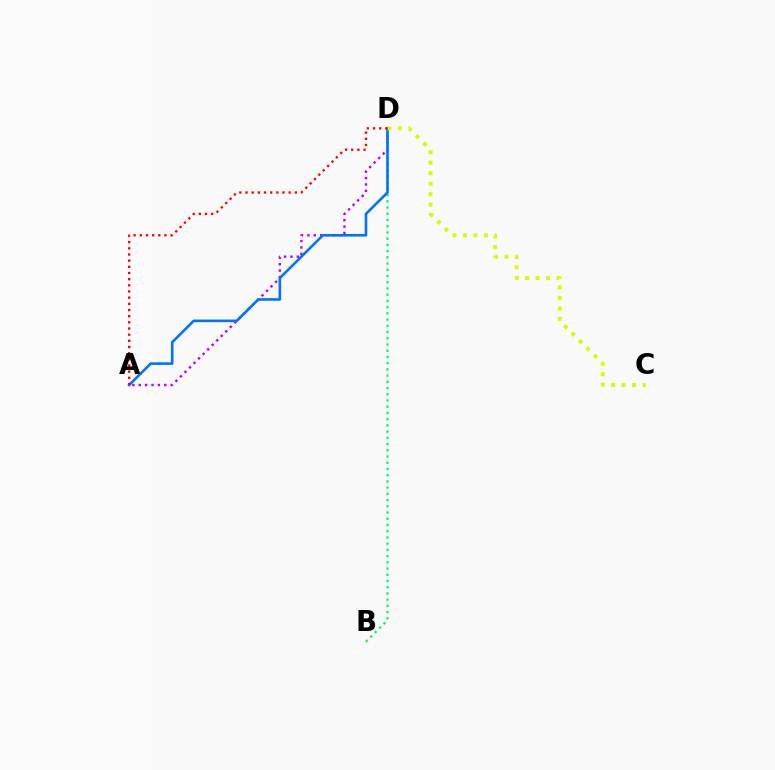{('A', 'D'): [{'color': '#b900ff', 'line_style': 'dotted', 'thickness': 1.74}, {'color': '#0074ff', 'line_style': 'solid', 'thickness': 1.88}, {'color': '#ff0000', 'line_style': 'dotted', 'thickness': 1.68}], ('B', 'D'): [{'color': '#00ff5c', 'line_style': 'dotted', 'thickness': 1.69}], ('C', 'D'): [{'color': '#d1ff00', 'line_style': 'dotted', 'thickness': 2.85}]}